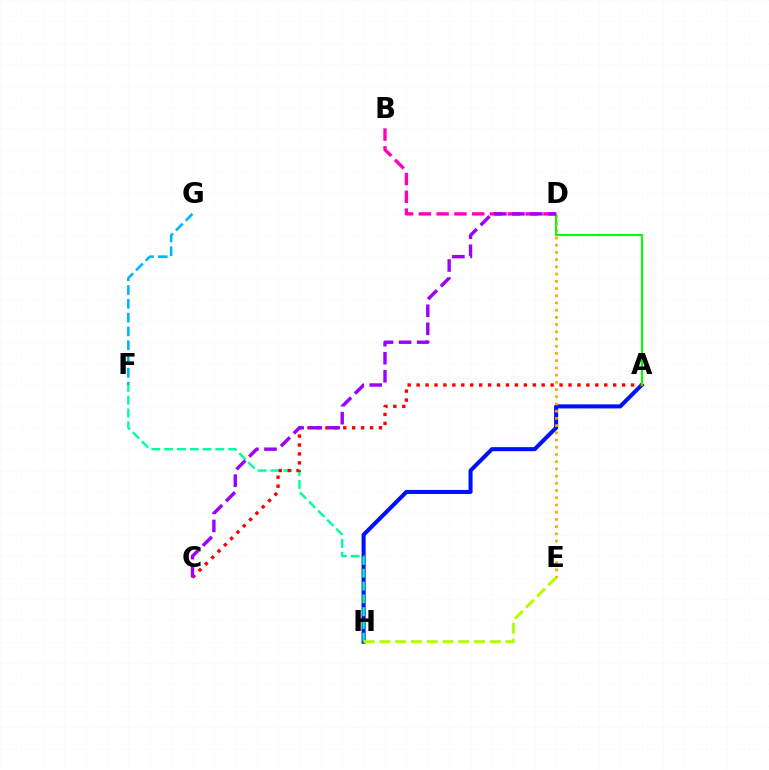{('F', 'G'): [{'color': '#00b5ff', 'line_style': 'dashed', 'thickness': 1.87}], ('B', 'D'): [{'color': '#ff00bd', 'line_style': 'dashed', 'thickness': 2.42}], ('A', 'H'): [{'color': '#0010ff', 'line_style': 'solid', 'thickness': 2.91}], ('D', 'E'): [{'color': '#ffa500', 'line_style': 'dotted', 'thickness': 1.96}], ('F', 'H'): [{'color': '#00ff9d', 'line_style': 'dashed', 'thickness': 1.74}], ('A', 'C'): [{'color': '#ff0000', 'line_style': 'dotted', 'thickness': 2.43}], ('A', 'D'): [{'color': '#08ff00', 'line_style': 'solid', 'thickness': 1.52}], ('E', 'H'): [{'color': '#b3ff00', 'line_style': 'dashed', 'thickness': 2.14}], ('C', 'D'): [{'color': '#9b00ff', 'line_style': 'dashed', 'thickness': 2.45}]}